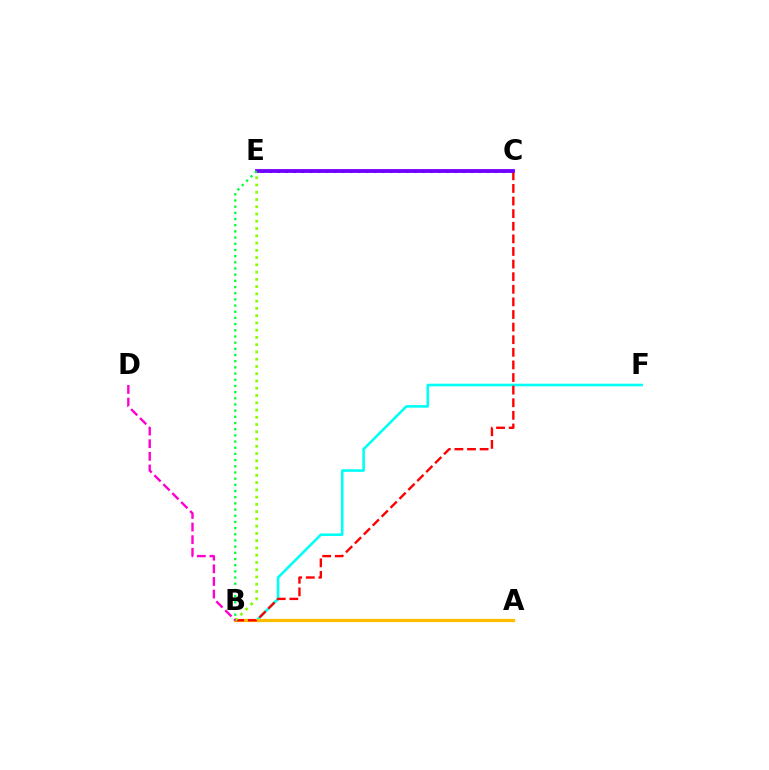{('C', 'E'): [{'color': '#004bff', 'line_style': 'dotted', 'thickness': 2.19}, {'color': '#7200ff', 'line_style': 'solid', 'thickness': 2.74}], ('B', 'F'): [{'color': '#00fff6', 'line_style': 'solid', 'thickness': 1.87}], ('A', 'B'): [{'color': '#ffbd00', 'line_style': 'solid', 'thickness': 2.32}], ('B', 'C'): [{'color': '#ff0000', 'line_style': 'dashed', 'thickness': 1.71}], ('B', 'E'): [{'color': '#84ff00', 'line_style': 'dotted', 'thickness': 1.97}, {'color': '#00ff39', 'line_style': 'dotted', 'thickness': 1.68}], ('B', 'D'): [{'color': '#ff00cf', 'line_style': 'dashed', 'thickness': 1.72}]}